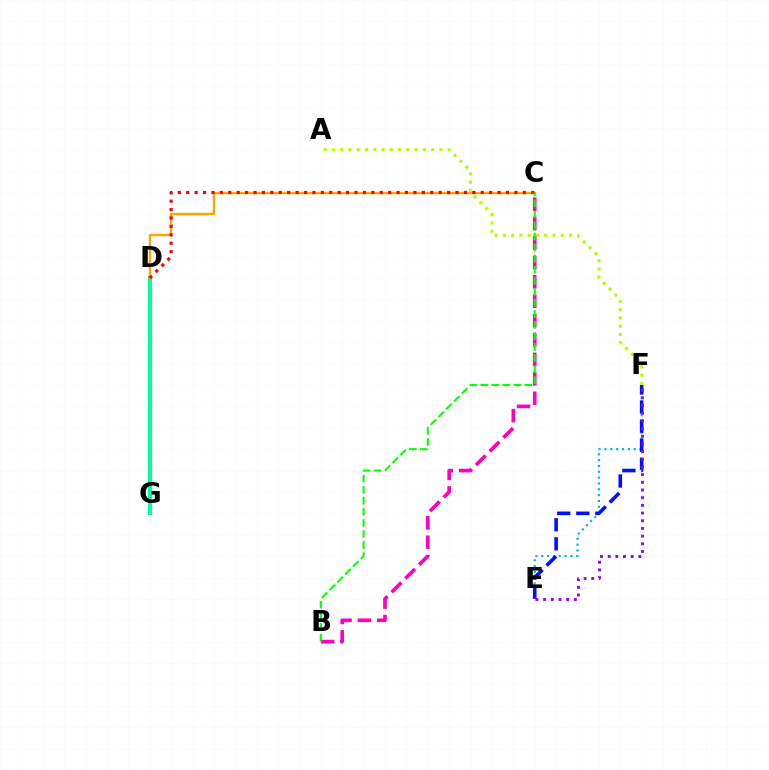{('E', 'F'): [{'color': '#00b5ff', 'line_style': 'dotted', 'thickness': 1.59}, {'color': '#0010ff', 'line_style': 'dashed', 'thickness': 2.59}, {'color': '#9b00ff', 'line_style': 'dotted', 'thickness': 2.09}], ('D', 'G'): [{'color': '#00ff9d', 'line_style': 'solid', 'thickness': 2.88}], ('C', 'D'): [{'color': '#ffa500', 'line_style': 'solid', 'thickness': 1.71}, {'color': '#ff0000', 'line_style': 'dotted', 'thickness': 2.29}], ('A', 'F'): [{'color': '#b3ff00', 'line_style': 'dotted', 'thickness': 2.25}], ('B', 'C'): [{'color': '#ff00bd', 'line_style': 'dashed', 'thickness': 2.64}, {'color': '#08ff00', 'line_style': 'dashed', 'thickness': 1.5}]}